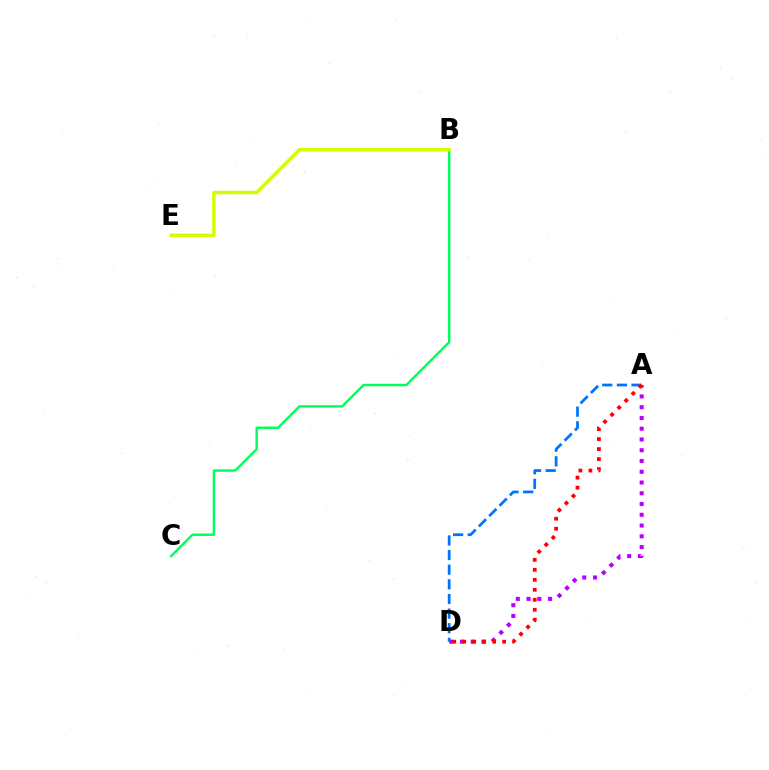{('A', 'D'): [{'color': '#b900ff', 'line_style': 'dotted', 'thickness': 2.92}, {'color': '#0074ff', 'line_style': 'dashed', 'thickness': 1.99}, {'color': '#ff0000', 'line_style': 'dotted', 'thickness': 2.71}], ('B', 'C'): [{'color': '#00ff5c', 'line_style': 'solid', 'thickness': 1.75}], ('B', 'E'): [{'color': '#d1ff00', 'line_style': 'solid', 'thickness': 2.47}]}